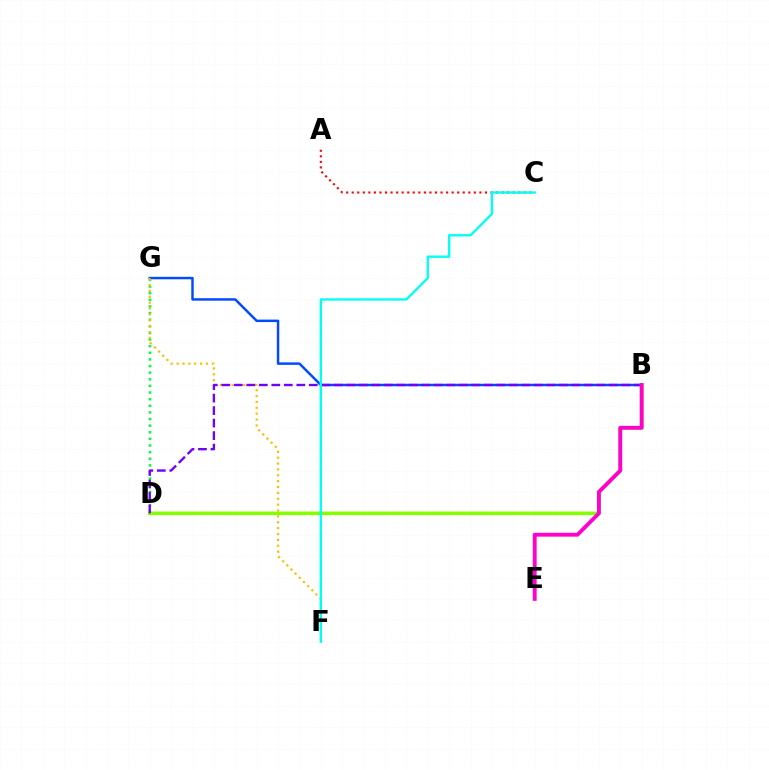{('D', 'G'): [{'color': '#00ff39', 'line_style': 'dotted', 'thickness': 1.8}], ('A', 'C'): [{'color': '#ff0000', 'line_style': 'dotted', 'thickness': 1.51}], ('B', 'G'): [{'color': '#004bff', 'line_style': 'solid', 'thickness': 1.78}], ('F', 'G'): [{'color': '#ffbd00', 'line_style': 'dotted', 'thickness': 1.6}], ('B', 'D'): [{'color': '#84ff00', 'line_style': 'solid', 'thickness': 2.6}, {'color': '#7200ff', 'line_style': 'dashed', 'thickness': 1.7}], ('C', 'F'): [{'color': '#00fff6', 'line_style': 'solid', 'thickness': 1.68}], ('B', 'E'): [{'color': '#ff00cf', 'line_style': 'solid', 'thickness': 2.77}]}